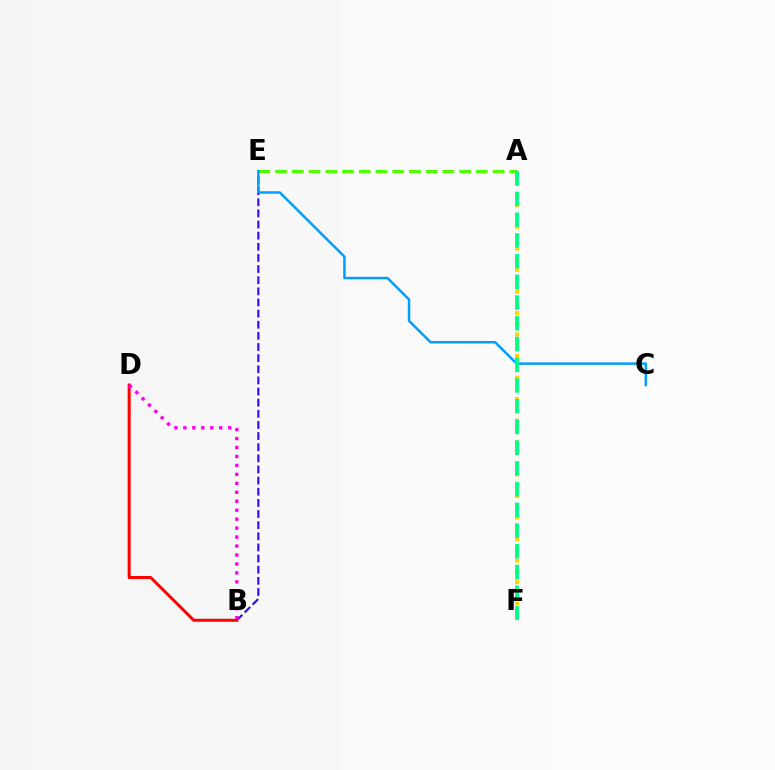{('A', 'F'): [{'color': '#ffd500', 'line_style': 'dotted', 'thickness': 2.92}, {'color': '#00ff86', 'line_style': 'dashed', 'thickness': 2.82}], ('A', 'E'): [{'color': '#4fff00', 'line_style': 'dashed', 'thickness': 2.27}], ('B', 'E'): [{'color': '#3700ff', 'line_style': 'dashed', 'thickness': 1.51}], ('C', 'E'): [{'color': '#009eff', 'line_style': 'solid', 'thickness': 1.8}], ('B', 'D'): [{'color': '#ff0000', 'line_style': 'solid', 'thickness': 2.16}, {'color': '#ff00ed', 'line_style': 'dotted', 'thickness': 2.43}]}